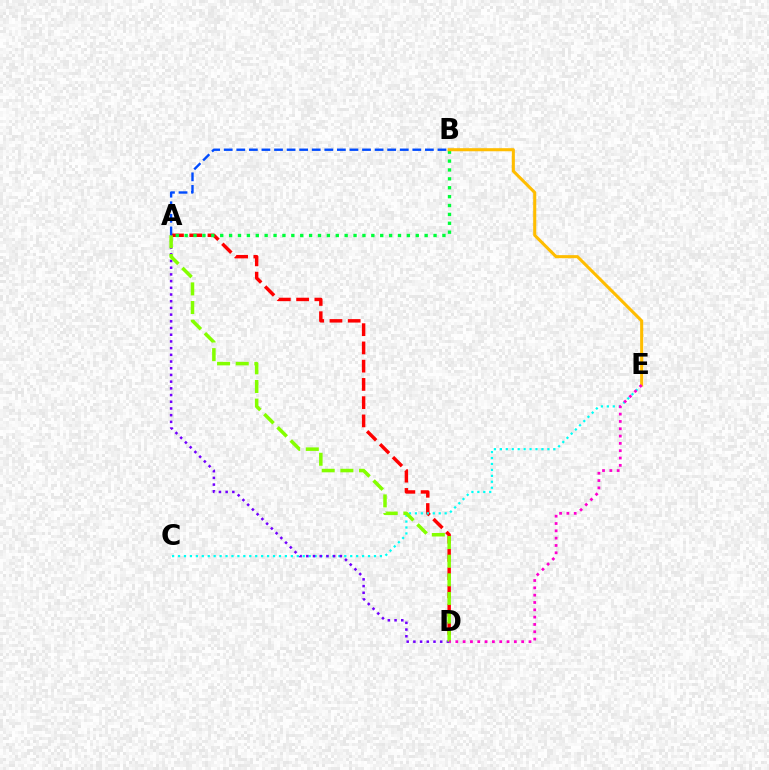{('A', 'D'): [{'color': '#ff0000', 'line_style': 'dashed', 'thickness': 2.48}, {'color': '#7200ff', 'line_style': 'dotted', 'thickness': 1.82}, {'color': '#84ff00', 'line_style': 'dashed', 'thickness': 2.53}], ('C', 'E'): [{'color': '#00fff6', 'line_style': 'dotted', 'thickness': 1.61}], ('A', 'B'): [{'color': '#00ff39', 'line_style': 'dotted', 'thickness': 2.42}, {'color': '#004bff', 'line_style': 'dashed', 'thickness': 1.71}], ('B', 'E'): [{'color': '#ffbd00', 'line_style': 'solid', 'thickness': 2.21}], ('D', 'E'): [{'color': '#ff00cf', 'line_style': 'dotted', 'thickness': 1.99}]}